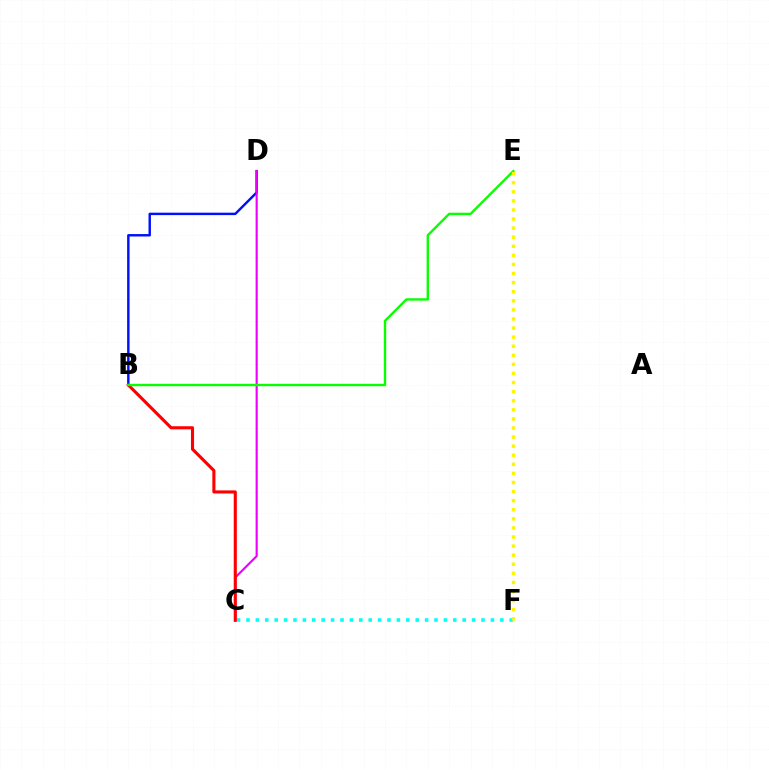{('B', 'D'): [{'color': '#0010ff', 'line_style': 'solid', 'thickness': 1.75}], ('C', 'D'): [{'color': '#ee00ff', 'line_style': 'solid', 'thickness': 1.54}], ('C', 'F'): [{'color': '#00fff6', 'line_style': 'dotted', 'thickness': 2.55}], ('B', 'C'): [{'color': '#ff0000', 'line_style': 'solid', 'thickness': 2.23}], ('B', 'E'): [{'color': '#08ff00', 'line_style': 'solid', 'thickness': 1.71}], ('E', 'F'): [{'color': '#fcf500', 'line_style': 'dotted', 'thickness': 2.47}]}